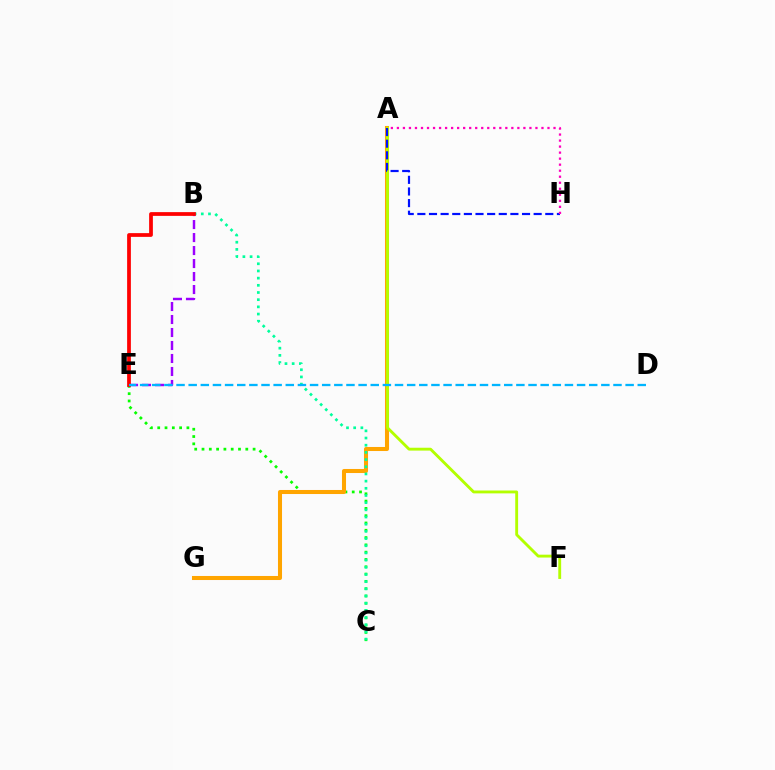{('C', 'E'): [{'color': '#08ff00', 'line_style': 'dotted', 'thickness': 1.98}], ('A', 'G'): [{'color': '#ffa500', 'line_style': 'solid', 'thickness': 2.91}], ('A', 'F'): [{'color': '#b3ff00', 'line_style': 'solid', 'thickness': 2.06}], ('B', 'C'): [{'color': '#00ff9d', 'line_style': 'dotted', 'thickness': 1.95}], ('B', 'E'): [{'color': '#9b00ff', 'line_style': 'dashed', 'thickness': 1.77}, {'color': '#ff0000', 'line_style': 'solid', 'thickness': 2.7}], ('A', 'H'): [{'color': '#0010ff', 'line_style': 'dashed', 'thickness': 1.58}, {'color': '#ff00bd', 'line_style': 'dotted', 'thickness': 1.64}], ('D', 'E'): [{'color': '#00b5ff', 'line_style': 'dashed', 'thickness': 1.65}]}